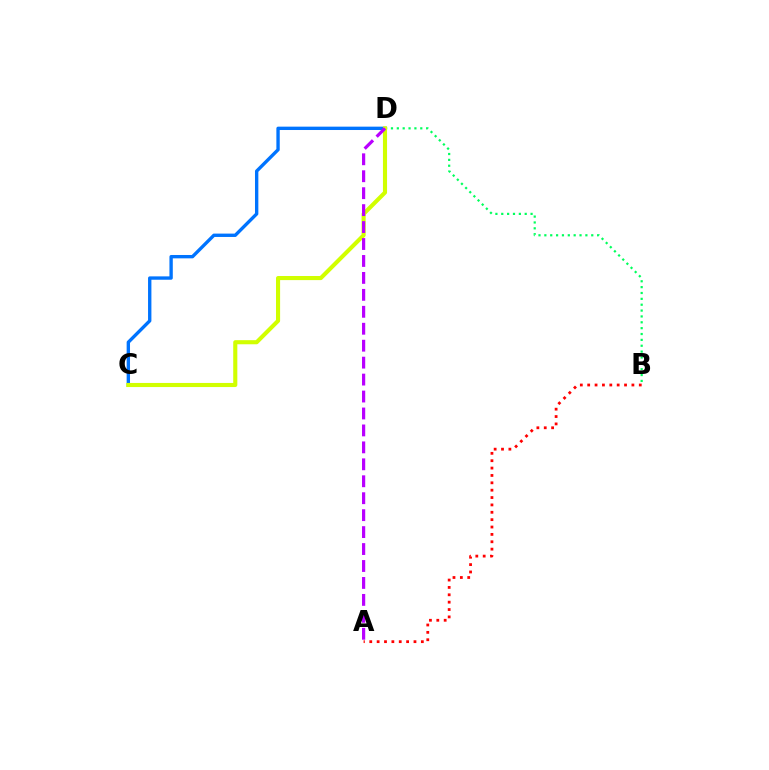{('C', 'D'): [{'color': '#0074ff', 'line_style': 'solid', 'thickness': 2.42}, {'color': '#d1ff00', 'line_style': 'solid', 'thickness': 2.95}], ('B', 'D'): [{'color': '#00ff5c', 'line_style': 'dotted', 'thickness': 1.59}], ('A', 'B'): [{'color': '#ff0000', 'line_style': 'dotted', 'thickness': 2.0}], ('A', 'D'): [{'color': '#b900ff', 'line_style': 'dashed', 'thickness': 2.3}]}